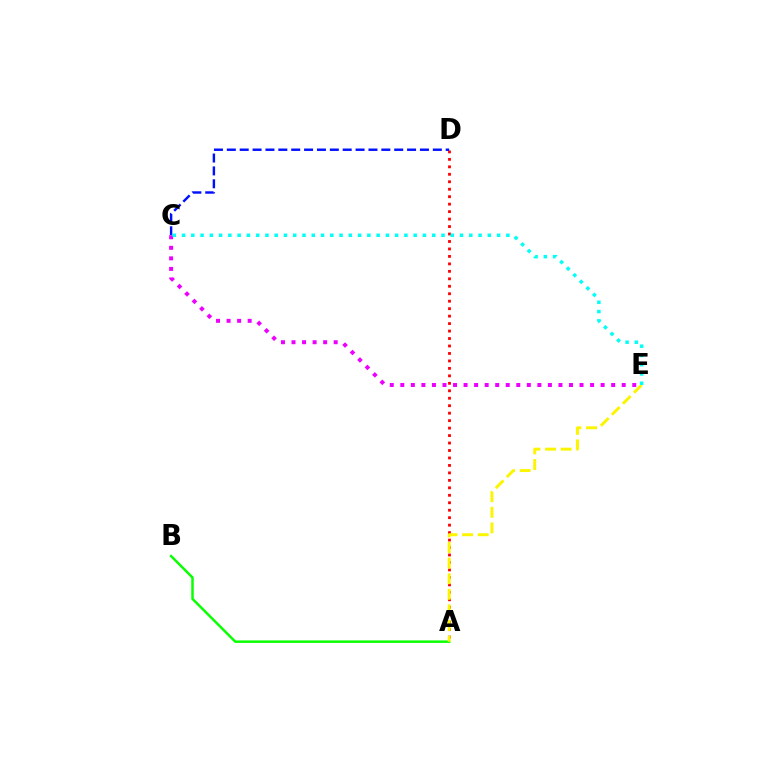{('A', 'D'): [{'color': '#ff0000', 'line_style': 'dotted', 'thickness': 2.03}], ('C', 'D'): [{'color': '#0010ff', 'line_style': 'dashed', 'thickness': 1.75}], ('A', 'B'): [{'color': '#08ff00', 'line_style': 'solid', 'thickness': 1.79}], ('C', 'E'): [{'color': '#ee00ff', 'line_style': 'dotted', 'thickness': 2.86}, {'color': '#00fff6', 'line_style': 'dotted', 'thickness': 2.52}], ('A', 'E'): [{'color': '#fcf500', 'line_style': 'dashed', 'thickness': 2.12}]}